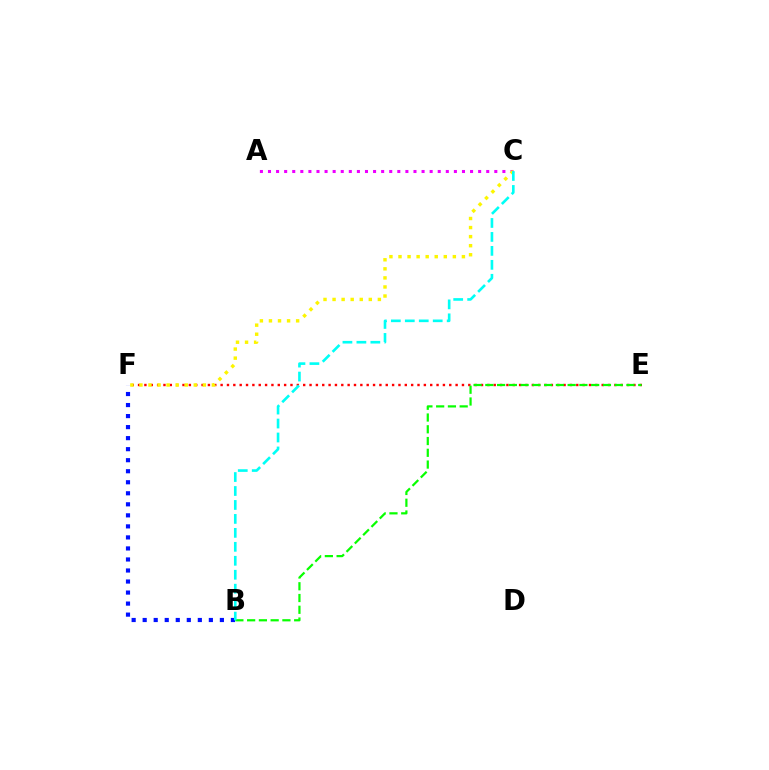{('B', 'F'): [{'color': '#0010ff', 'line_style': 'dotted', 'thickness': 3.0}], ('A', 'C'): [{'color': '#ee00ff', 'line_style': 'dotted', 'thickness': 2.2}], ('E', 'F'): [{'color': '#ff0000', 'line_style': 'dotted', 'thickness': 1.73}], ('B', 'E'): [{'color': '#08ff00', 'line_style': 'dashed', 'thickness': 1.6}], ('C', 'F'): [{'color': '#fcf500', 'line_style': 'dotted', 'thickness': 2.46}], ('B', 'C'): [{'color': '#00fff6', 'line_style': 'dashed', 'thickness': 1.9}]}